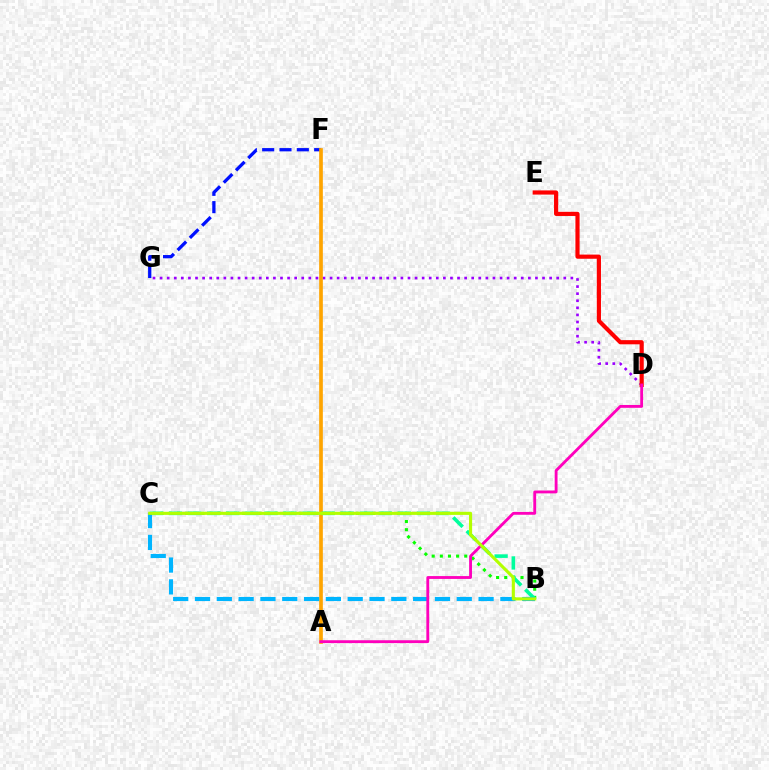{('D', 'G'): [{'color': '#9b00ff', 'line_style': 'dotted', 'thickness': 1.92}], ('F', 'G'): [{'color': '#0010ff', 'line_style': 'dashed', 'thickness': 2.35}], ('A', 'F'): [{'color': '#ffa500', 'line_style': 'solid', 'thickness': 2.65}], ('B', 'C'): [{'color': '#08ff00', 'line_style': 'dotted', 'thickness': 2.21}, {'color': '#00ff9d', 'line_style': 'dashed', 'thickness': 2.59}, {'color': '#00b5ff', 'line_style': 'dashed', 'thickness': 2.96}, {'color': '#b3ff00', 'line_style': 'solid', 'thickness': 2.24}], ('D', 'E'): [{'color': '#ff0000', 'line_style': 'solid', 'thickness': 3.0}], ('A', 'D'): [{'color': '#ff00bd', 'line_style': 'solid', 'thickness': 2.05}]}